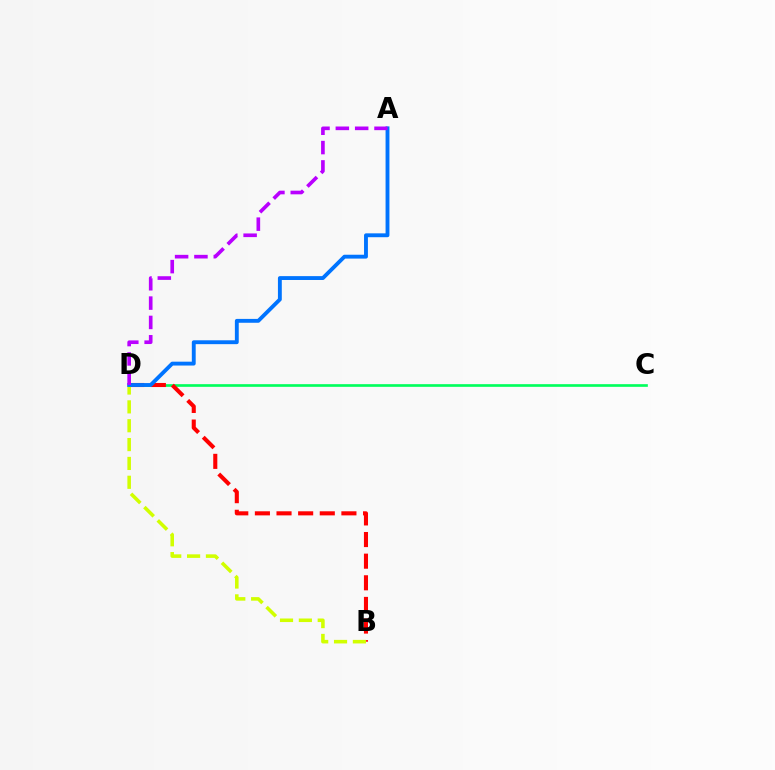{('C', 'D'): [{'color': '#00ff5c', 'line_style': 'solid', 'thickness': 1.92}], ('B', 'D'): [{'color': '#ff0000', 'line_style': 'dashed', 'thickness': 2.94}, {'color': '#d1ff00', 'line_style': 'dashed', 'thickness': 2.56}], ('A', 'D'): [{'color': '#0074ff', 'line_style': 'solid', 'thickness': 2.78}, {'color': '#b900ff', 'line_style': 'dashed', 'thickness': 2.63}]}